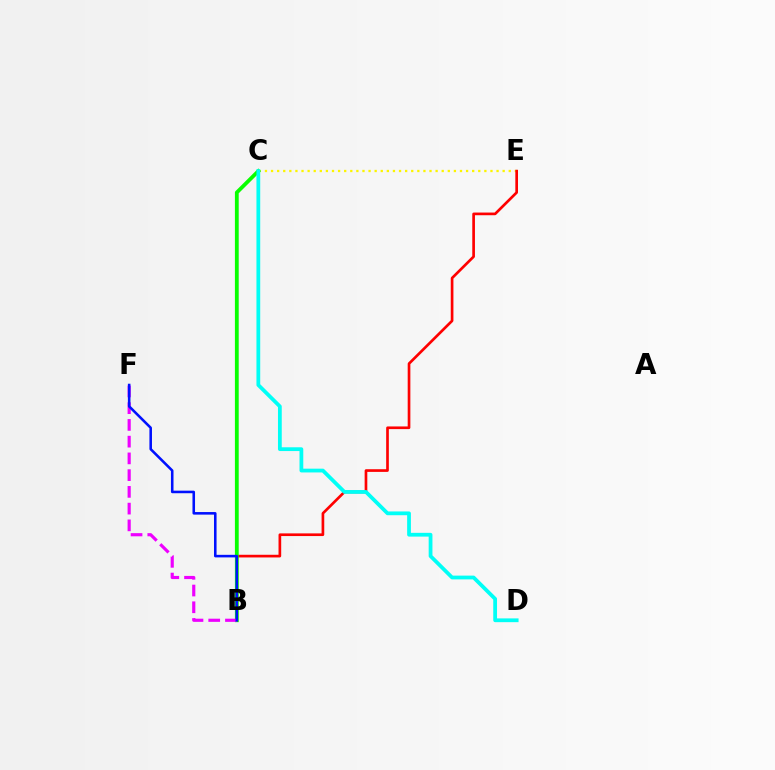{('C', 'E'): [{'color': '#fcf500', 'line_style': 'dotted', 'thickness': 1.66}], ('B', 'E'): [{'color': '#ff0000', 'line_style': 'solid', 'thickness': 1.92}], ('B', 'C'): [{'color': '#08ff00', 'line_style': 'solid', 'thickness': 2.73}], ('C', 'D'): [{'color': '#00fff6', 'line_style': 'solid', 'thickness': 2.71}], ('B', 'F'): [{'color': '#ee00ff', 'line_style': 'dashed', 'thickness': 2.27}, {'color': '#0010ff', 'line_style': 'solid', 'thickness': 1.85}]}